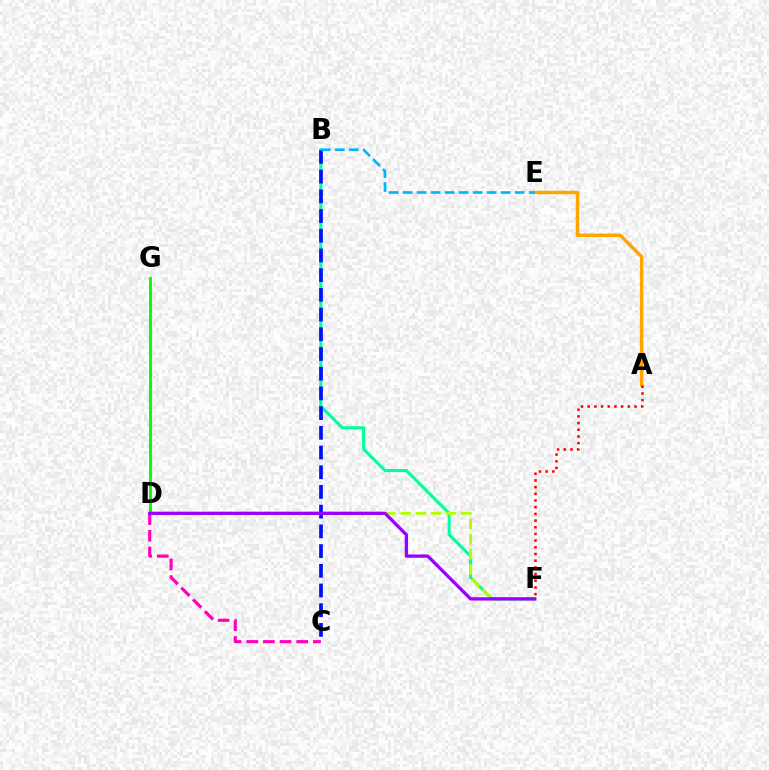{('B', 'F'): [{'color': '#00ff9d', 'line_style': 'solid', 'thickness': 2.21}], ('D', 'G'): [{'color': '#08ff00', 'line_style': 'solid', 'thickness': 2.16}], ('D', 'F'): [{'color': '#b3ff00', 'line_style': 'dashed', 'thickness': 2.06}, {'color': '#9b00ff', 'line_style': 'solid', 'thickness': 2.37}], ('A', 'E'): [{'color': '#ffa500', 'line_style': 'solid', 'thickness': 2.49}], ('C', 'D'): [{'color': '#ff00bd', 'line_style': 'dashed', 'thickness': 2.26}], ('B', 'C'): [{'color': '#0010ff', 'line_style': 'dashed', 'thickness': 2.68}], ('B', 'E'): [{'color': '#00b5ff', 'line_style': 'dashed', 'thickness': 1.9}], ('A', 'F'): [{'color': '#ff0000', 'line_style': 'dotted', 'thickness': 1.82}]}